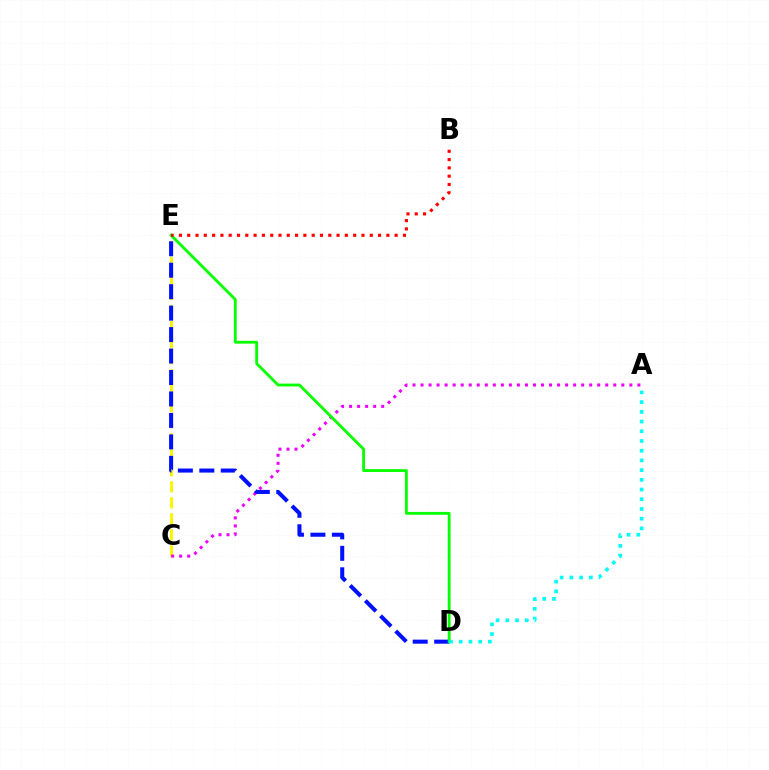{('C', 'E'): [{'color': '#fcf500', 'line_style': 'dashed', 'thickness': 2.18}], ('A', 'C'): [{'color': '#ee00ff', 'line_style': 'dotted', 'thickness': 2.18}], ('D', 'E'): [{'color': '#0010ff', 'line_style': 'dashed', 'thickness': 2.92}, {'color': '#08ff00', 'line_style': 'solid', 'thickness': 2.04}], ('A', 'D'): [{'color': '#00fff6', 'line_style': 'dotted', 'thickness': 2.64}], ('B', 'E'): [{'color': '#ff0000', 'line_style': 'dotted', 'thickness': 2.25}]}